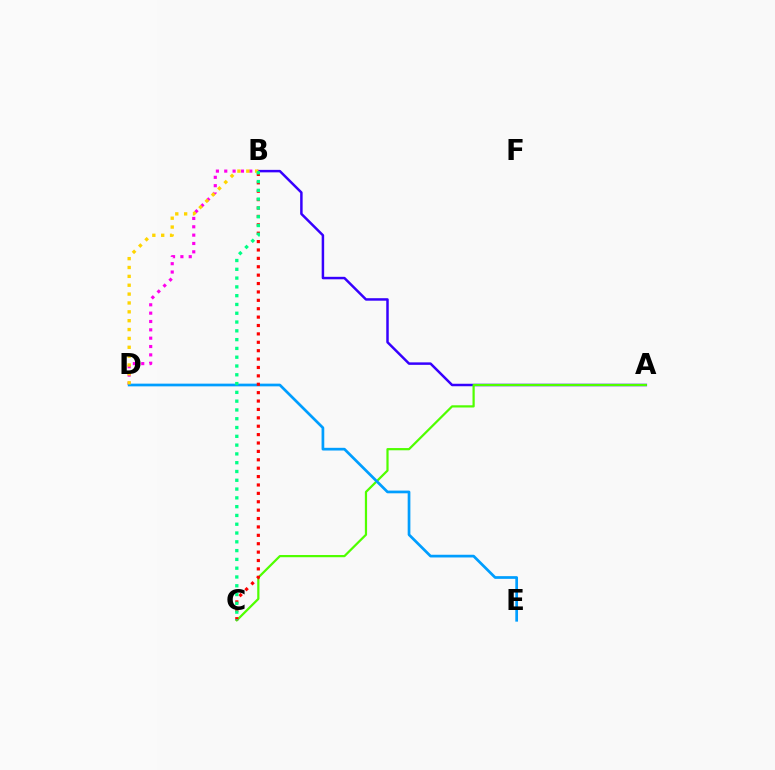{('A', 'B'): [{'color': '#3700ff', 'line_style': 'solid', 'thickness': 1.79}], ('A', 'C'): [{'color': '#4fff00', 'line_style': 'solid', 'thickness': 1.6}], ('B', 'D'): [{'color': '#ff00ed', 'line_style': 'dotted', 'thickness': 2.27}, {'color': '#ffd500', 'line_style': 'dotted', 'thickness': 2.41}], ('D', 'E'): [{'color': '#009eff', 'line_style': 'solid', 'thickness': 1.95}], ('B', 'C'): [{'color': '#ff0000', 'line_style': 'dotted', 'thickness': 2.28}, {'color': '#00ff86', 'line_style': 'dotted', 'thickness': 2.39}]}